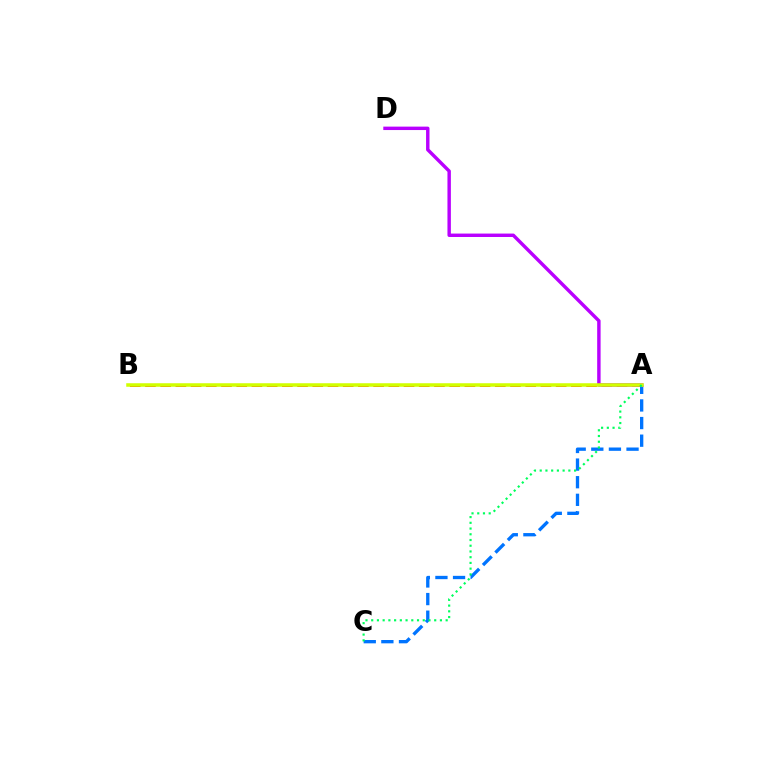{('A', 'C'): [{'color': '#0074ff', 'line_style': 'dashed', 'thickness': 2.39}, {'color': '#00ff5c', 'line_style': 'dotted', 'thickness': 1.56}], ('A', 'B'): [{'color': '#ff0000', 'line_style': 'dashed', 'thickness': 2.07}, {'color': '#d1ff00', 'line_style': 'solid', 'thickness': 2.54}], ('A', 'D'): [{'color': '#b900ff', 'line_style': 'solid', 'thickness': 2.47}]}